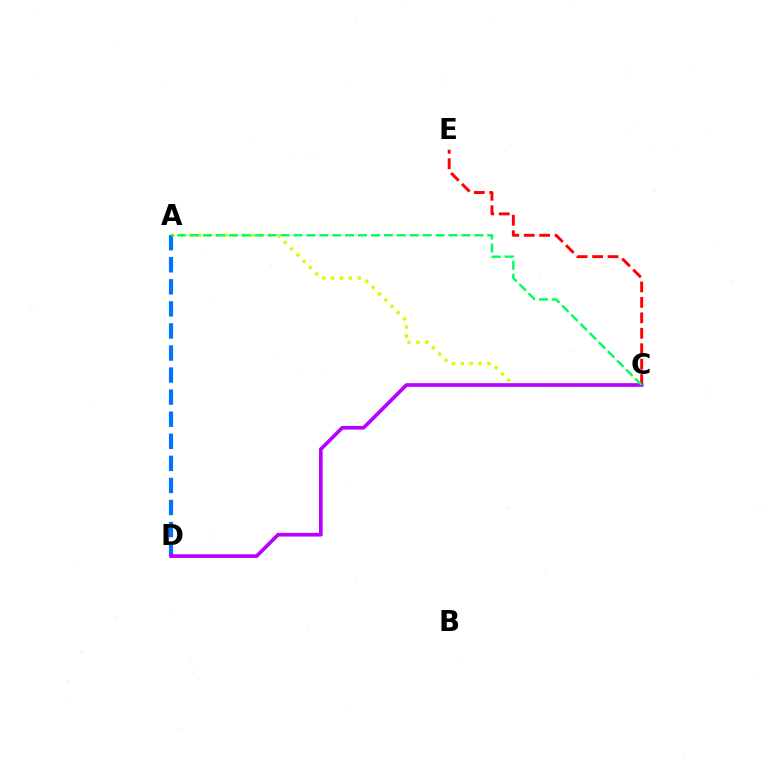{('C', 'E'): [{'color': '#ff0000', 'line_style': 'dashed', 'thickness': 2.1}], ('A', 'C'): [{'color': '#d1ff00', 'line_style': 'dotted', 'thickness': 2.41}, {'color': '#00ff5c', 'line_style': 'dashed', 'thickness': 1.75}], ('A', 'D'): [{'color': '#0074ff', 'line_style': 'dashed', 'thickness': 3.0}], ('C', 'D'): [{'color': '#b900ff', 'line_style': 'solid', 'thickness': 2.64}]}